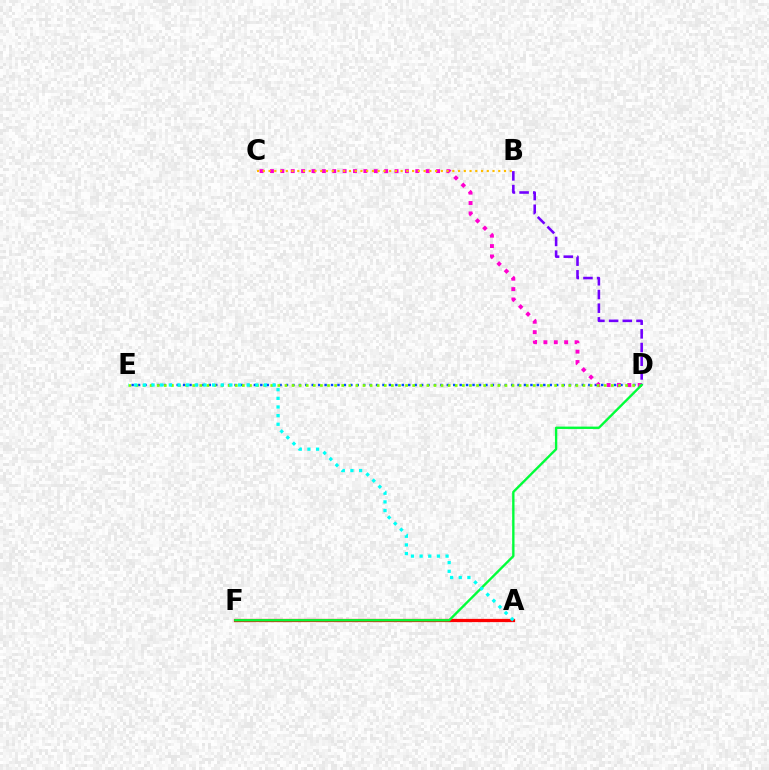{('D', 'E'): [{'color': '#004bff', 'line_style': 'dotted', 'thickness': 1.75}, {'color': '#84ff00', 'line_style': 'dotted', 'thickness': 1.93}], ('C', 'D'): [{'color': '#ff00cf', 'line_style': 'dotted', 'thickness': 2.82}], ('B', 'C'): [{'color': '#ffbd00', 'line_style': 'dotted', 'thickness': 1.56}], ('B', 'D'): [{'color': '#7200ff', 'line_style': 'dashed', 'thickness': 1.86}], ('A', 'F'): [{'color': '#ff0000', 'line_style': 'solid', 'thickness': 2.34}], ('D', 'F'): [{'color': '#00ff39', 'line_style': 'solid', 'thickness': 1.7}], ('A', 'E'): [{'color': '#00fff6', 'line_style': 'dotted', 'thickness': 2.35}]}